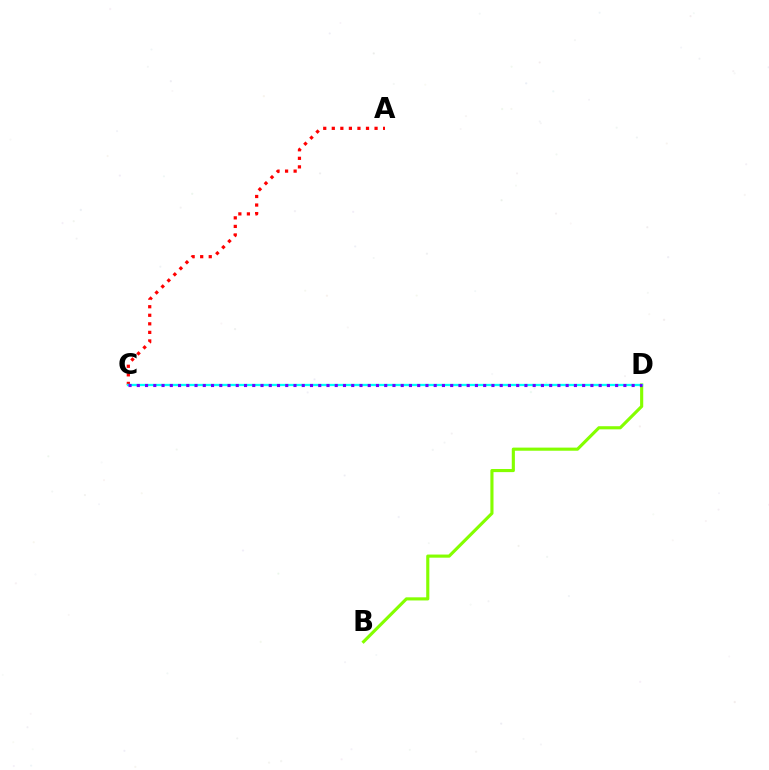{('A', 'C'): [{'color': '#ff0000', 'line_style': 'dotted', 'thickness': 2.32}], ('B', 'D'): [{'color': '#84ff00', 'line_style': 'solid', 'thickness': 2.25}], ('C', 'D'): [{'color': '#00fff6', 'line_style': 'solid', 'thickness': 1.65}, {'color': '#7200ff', 'line_style': 'dotted', 'thickness': 2.24}]}